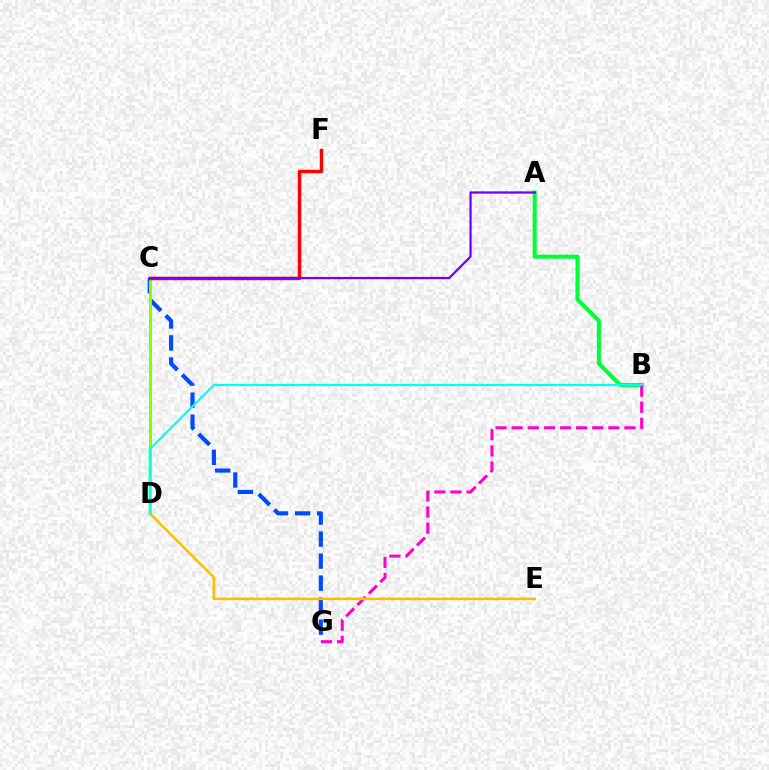{('A', 'B'): [{'color': '#00ff39', 'line_style': 'solid', 'thickness': 2.93}], ('C', 'G'): [{'color': '#004bff', 'line_style': 'dashed', 'thickness': 2.99}], ('B', 'G'): [{'color': '#ff00cf', 'line_style': 'dashed', 'thickness': 2.19}], ('D', 'E'): [{'color': '#ffbd00', 'line_style': 'solid', 'thickness': 1.84}], ('C', 'D'): [{'color': '#84ff00', 'line_style': 'solid', 'thickness': 2.13}], ('C', 'F'): [{'color': '#ff0000', 'line_style': 'solid', 'thickness': 2.49}], ('B', 'D'): [{'color': '#00fff6', 'line_style': 'solid', 'thickness': 1.58}], ('A', 'C'): [{'color': '#7200ff', 'line_style': 'solid', 'thickness': 1.63}]}